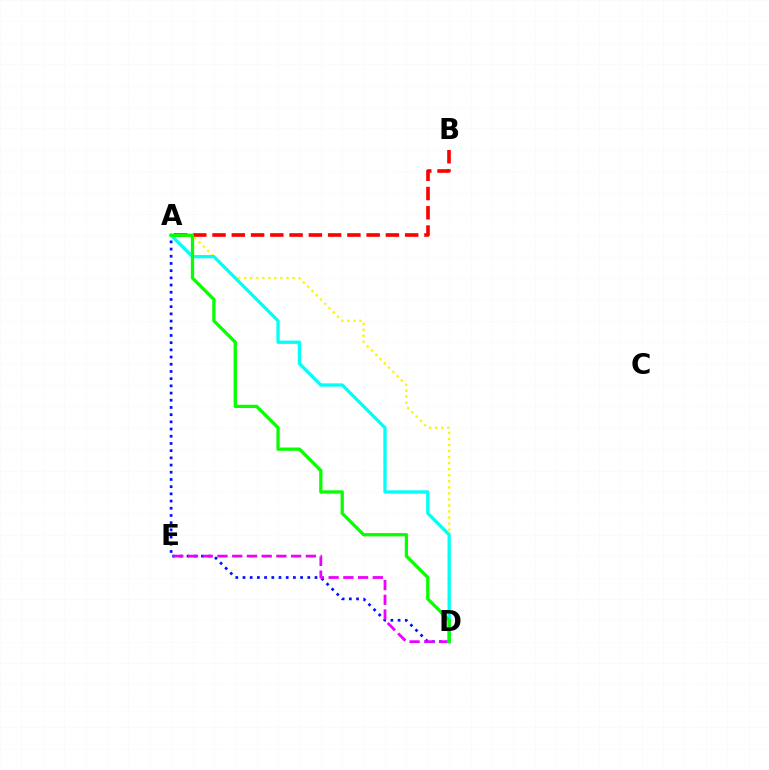{('A', 'D'): [{'color': '#fcf500', 'line_style': 'dotted', 'thickness': 1.64}, {'color': '#0010ff', 'line_style': 'dotted', 'thickness': 1.96}, {'color': '#00fff6', 'line_style': 'solid', 'thickness': 2.37}, {'color': '#08ff00', 'line_style': 'solid', 'thickness': 2.36}], ('D', 'E'): [{'color': '#ee00ff', 'line_style': 'dashed', 'thickness': 2.0}], ('A', 'B'): [{'color': '#ff0000', 'line_style': 'dashed', 'thickness': 2.62}]}